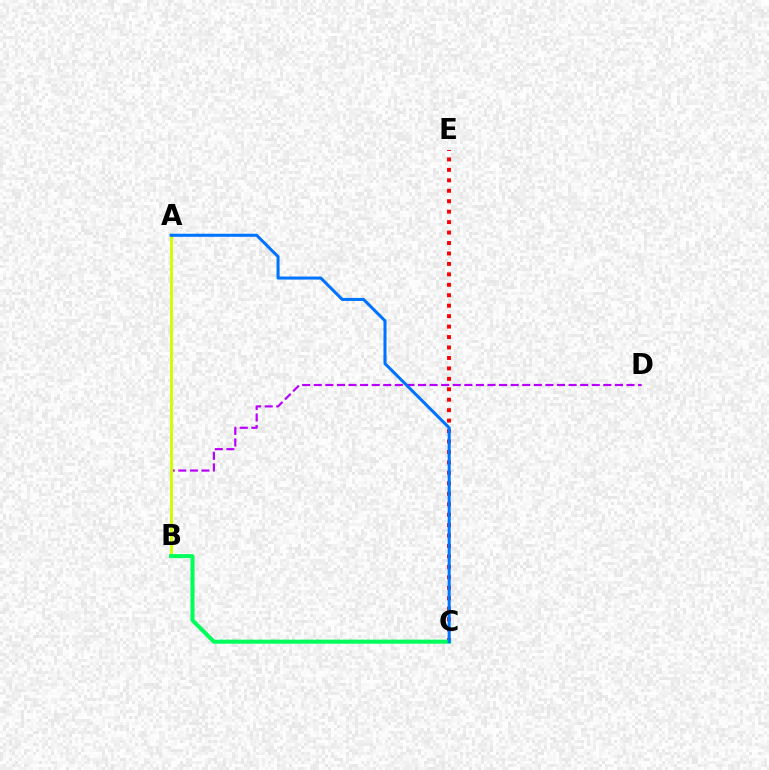{('B', 'D'): [{'color': '#b900ff', 'line_style': 'dashed', 'thickness': 1.57}], ('A', 'B'): [{'color': '#d1ff00', 'line_style': 'solid', 'thickness': 2.14}], ('C', 'E'): [{'color': '#ff0000', 'line_style': 'dotted', 'thickness': 2.84}], ('B', 'C'): [{'color': '#00ff5c', 'line_style': 'solid', 'thickness': 2.93}], ('A', 'C'): [{'color': '#0074ff', 'line_style': 'solid', 'thickness': 2.19}]}